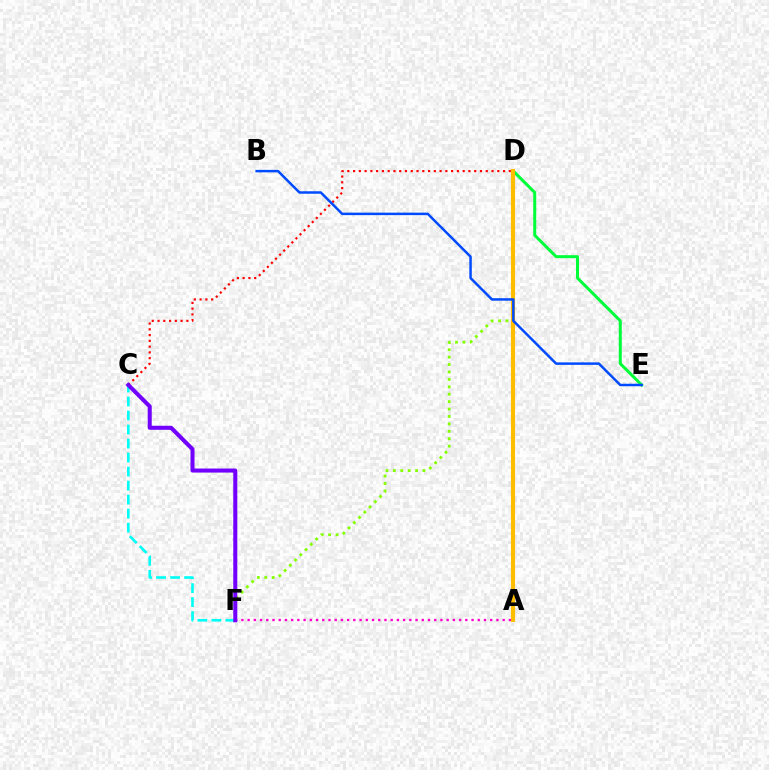{('D', 'F'): [{'color': '#84ff00', 'line_style': 'dotted', 'thickness': 2.01}], ('D', 'E'): [{'color': '#00ff39', 'line_style': 'solid', 'thickness': 2.16}], ('C', 'F'): [{'color': '#00fff6', 'line_style': 'dashed', 'thickness': 1.9}, {'color': '#7200ff', 'line_style': 'solid', 'thickness': 2.91}], ('C', 'D'): [{'color': '#ff0000', 'line_style': 'dotted', 'thickness': 1.57}], ('A', 'F'): [{'color': '#ff00cf', 'line_style': 'dotted', 'thickness': 1.69}], ('A', 'D'): [{'color': '#ffbd00', 'line_style': 'solid', 'thickness': 2.98}], ('B', 'E'): [{'color': '#004bff', 'line_style': 'solid', 'thickness': 1.79}]}